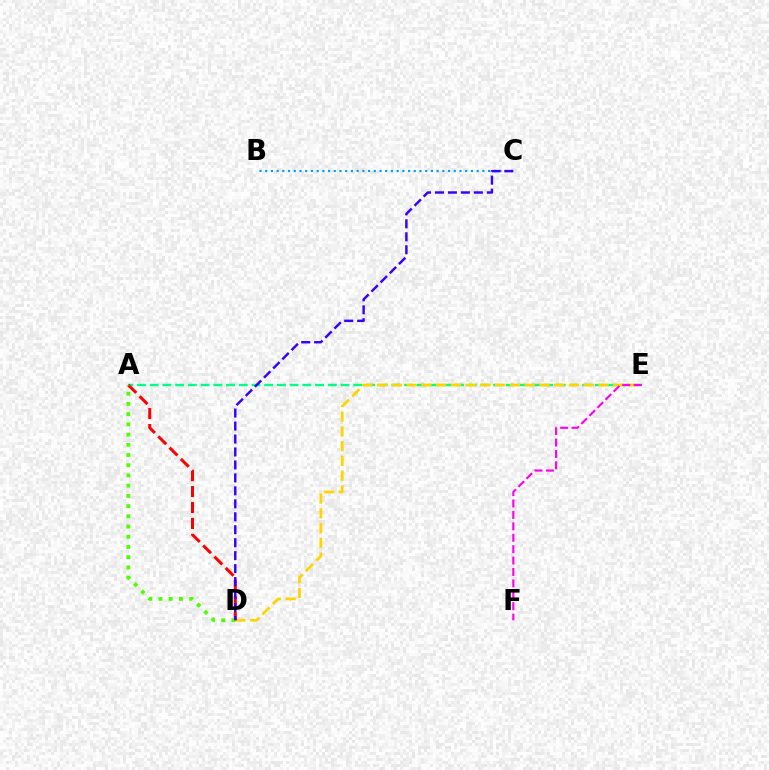{('A', 'E'): [{'color': '#00ff86', 'line_style': 'dashed', 'thickness': 1.73}], ('B', 'C'): [{'color': '#009eff', 'line_style': 'dotted', 'thickness': 1.55}], ('D', 'E'): [{'color': '#ffd500', 'line_style': 'dashed', 'thickness': 2.0}], ('A', 'D'): [{'color': '#ff0000', 'line_style': 'dashed', 'thickness': 2.17}, {'color': '#4fff00', 'line_style': 'dotted', 'thickness': 2.78}], ('C', 'D'): [{'color': '#3700ff', 'line_style': 'dashed', 'thickness': 1.76}], ('E', 'F'): [{'color': '#ff00ed', 'line_style': 'dashed', 'thickness': 1.55}]}